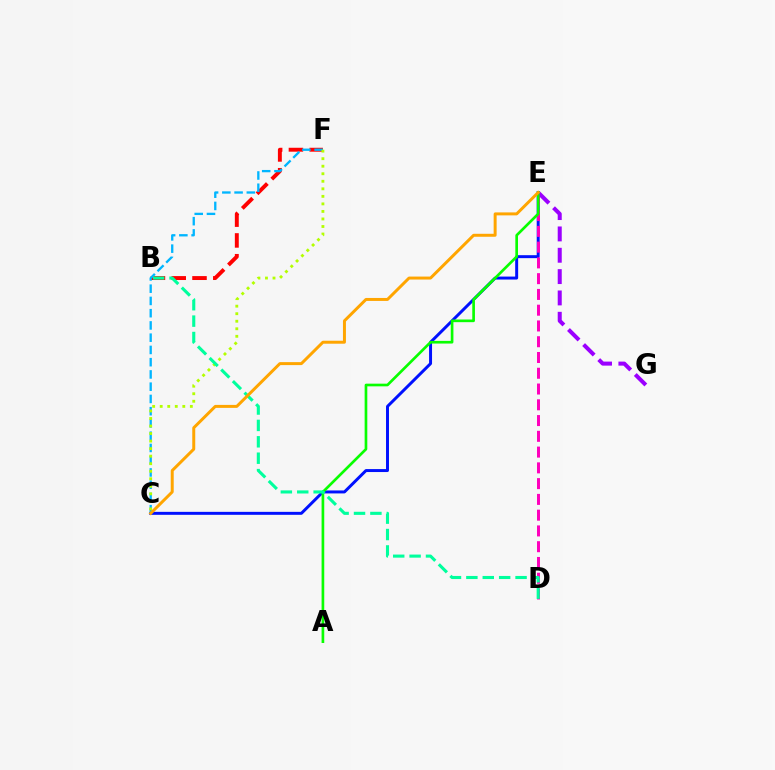{('B', 'F'): [{'color': '#ff0000', 'line_style': 'dashed', 'thickness': 2.82}], ('C', 'E'): [{'color': '#0010ff', 'line_style': 'solid', 'thickness': 2.13}, {'color': '#ffa500', 'line_style': 'solid', 'thickness': 2.14}], ('C', 'F'): [{'color': '#00b5ff', 'line_style': 'dashed', 'thickness': 1.66}, {'color': '#b3ff00', 'line_style': 'dotted', 'thickness': 2.05}], ('D', 'E'): [{'color': '#ff00bd', 'line_style': 'dashed', 'thickness': 2.14}], ('E', 'G'): [{'color': '#9b00ff', 'line_style': 'dashed', 'thickness': 2.9}], ('A', 'E'): [{'color': '#08ff00', 'line_style': 'solid', 'thickness': 1.92}], ('B', 'D'): [{'color': '#00ff9d', 'line_style': 'dashed', 'thickness': 2.23}]}